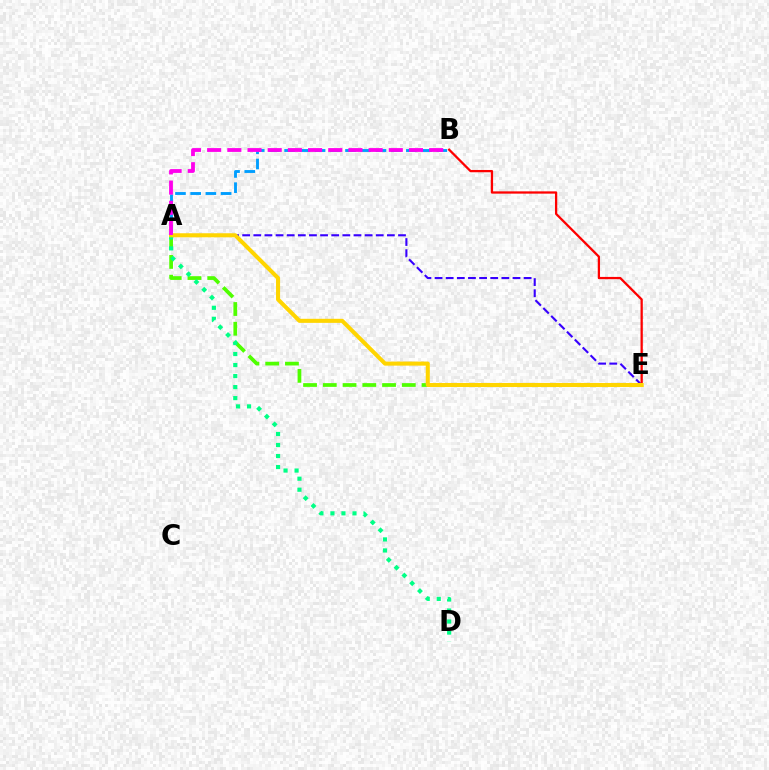{('A', 'E'): [{'color': '#3700ff', 'line_style': 'dashed', 'thickness': 1.51}, {'color': '#4fff00', 'line_style': 'dashed', 'thickness': 2.68}, {'color': '#ffd500', 'line_style': 'solid', 'thickness': 2.92}], ('A', 'B'): [{'color': '#009eff', 'line_style': 'dashed', 'thickness': 2.07}, {'color': '#ff00ed', 'line_style': 'dashed', 'thickness': 2.74}], ('A', 'D'): [{'color': '#00ff86', 'line_style': 'dotted', 'thickness': 2.99}], ('B', 'E'): [{'color': '#ff0000', 'line_style': 'solid', 'thickness': 1.64}]}